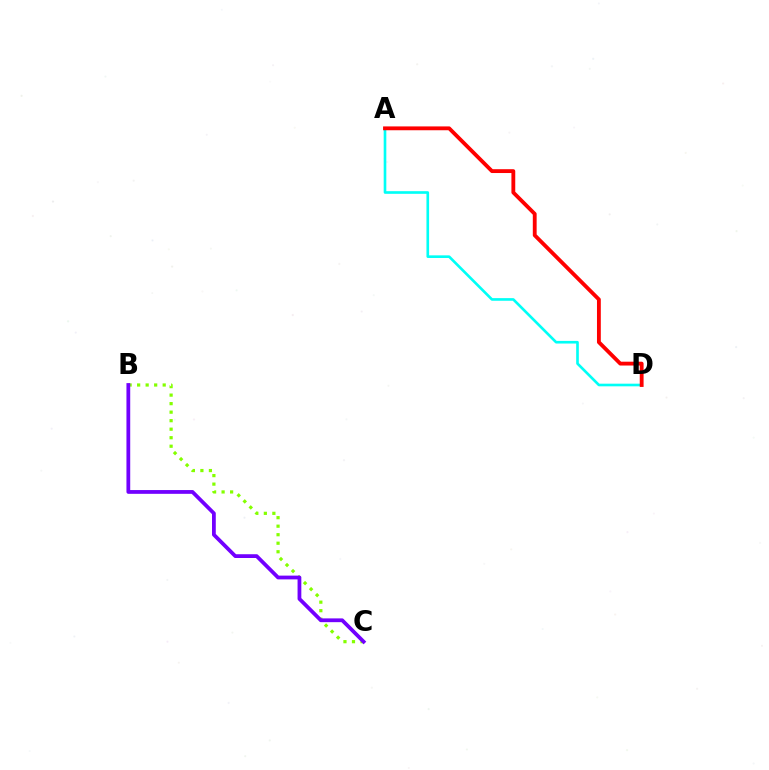{('A', 'D'): [{'color': '#00fff6', 'line_style': 'solid', 'thickness': 1.9}, {'color': '#ff0000', 'line_style': 'solid', 'thickness': 2.76}], ('B', 'C'): [{'color': '#84ff00', 'line_style': 'dotted', 'thickness': 2.31}, {'color': '#7200ff', 'line_style': 'solid', 'thickness': 2.71}]}